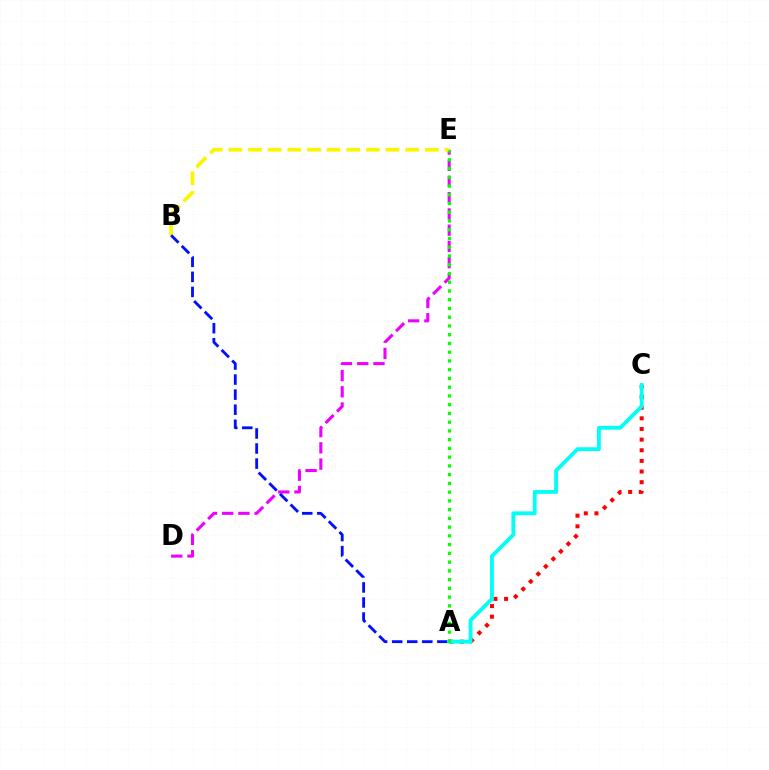{('A', 'C'): [{'color': '#ff0000', 'line_style': 'dotted', 'thickness': 2.89}, {'color': '#00fff6', 'line_style': 'solid', 'thickness': 2.77}], ('D', 'E'): [{'color': '#ee00ff', 'line_style': 'dashed', 'thickness': 2.21}], ('B', 'E'): [{'color': '#fcf500', 'line_style': 'dashed', 'thickness': 2.67}], ('A', 'B'): [{'color': '#0010ff', 'line_style': 'dashed', 'thickness': 2.05}], ('A', 'E'): [{'color': '#08ff00', 'line_style': 'dotted', 'thickness': 2.38}]}